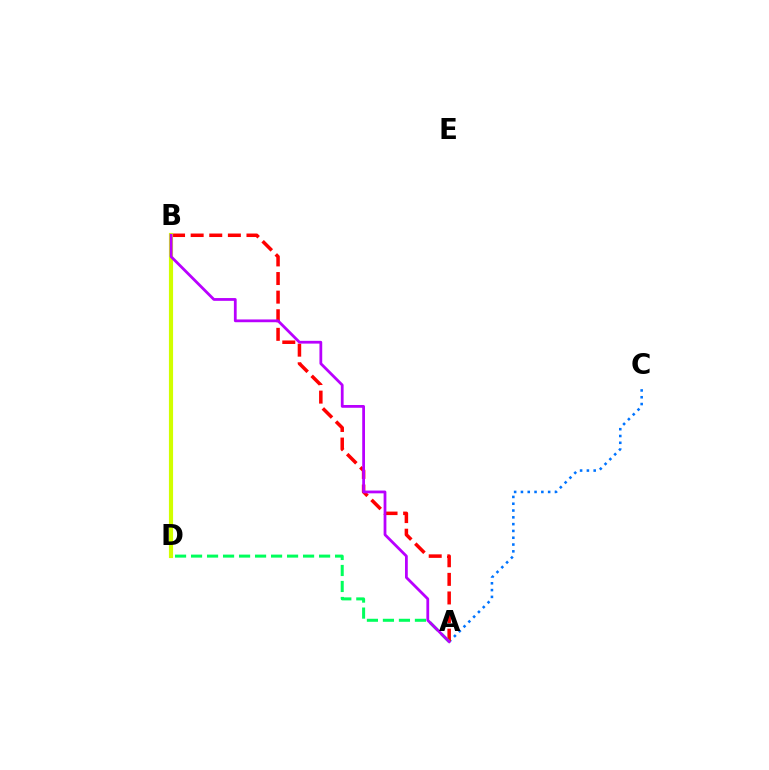{('A', 'C'): [{'color': '#0074ff', 'line_style': 'dotted', 'thickness': 1.85}], ('A', 'B'): [{'color': '#ff0000', 'line_style': 'dashed', 'thickness': 2.53}, {'color': '#b900ff', 'line_style': 'solid', 'thickness': 2.0}], ('B', 'D'): [{'color': '#d1ff00', 'line_style': 'solid', 'thickness': 2.99}], ('A', 'D'): [{'color': '#00ff5c', 'line_style': 'dashed', 'thickness': 2.17}]}